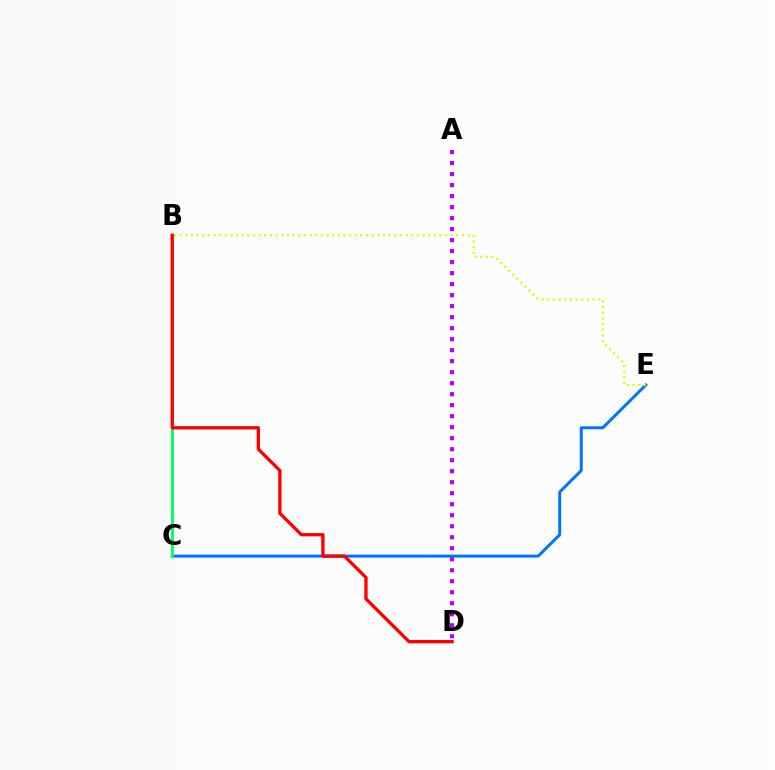{('C', 'E'): [{'color': '#0074ff', 'line_style': 'solid', 'thickness': 2.15}], ('B', 'E'): [{'color': '#d1ff00', 'line_style': 'dotted', 'thickness': 1.53}], ('B', 'C'): [{'color': '#00ff5c', 'line_style': 'solid', 'thickness': 2.06}], ('A', 'D'): [{'color': '#b900ff', 'line_style': 'dotted', 'thickness': 2.99}], ('B', 'D'): [{'color': '#ff0000', 'line_style': 'solid', 'thickness': 2.37}]}